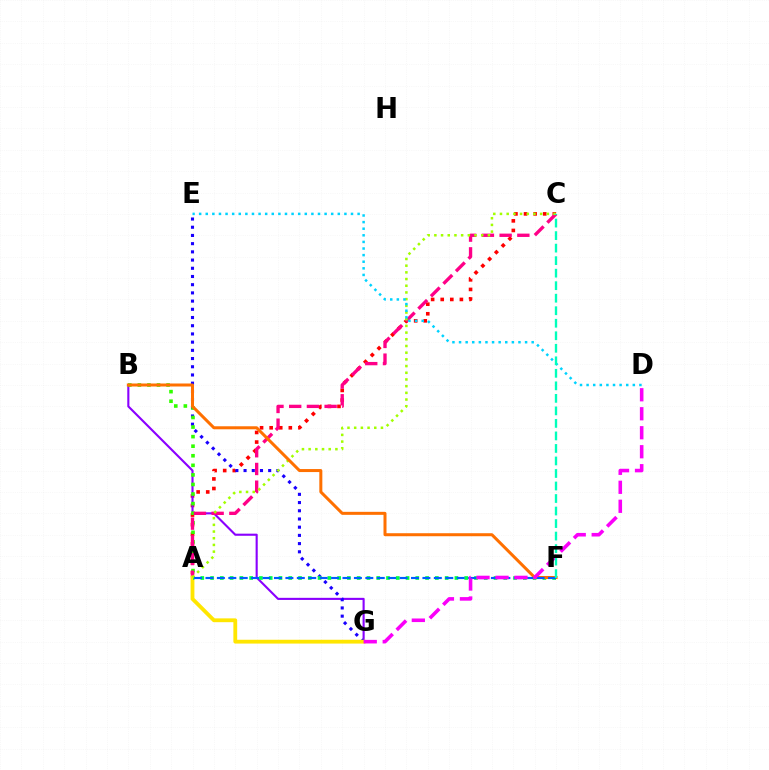{('A', 'C'): [{'color': '#ff0000', 'line_style': 'dotted', 'thickness': 2.61}, {'color': '#ff0088', 'line_style': 'dashed', 'thickness': 2.41}, {'color': '#a2ff00', 'line_style': 'dotted', 'thickness': 1.82}], ('B', 'G'): [{'color': '#8a00ff', 'line_style': 'solid', 'thickness': 1.52}], ('E', 'G'): [{'color': '#1900ff', 'line_style': 'dotted', 'thickness': 2.23}], ('A', 'B'): [{'color': '#31ff00', 'line_style': 'dotted', 'thickness': 2.6}], ('A', 'G'): [{'color': '#ffe600', 'line_style': 'solid', 'thickness': 2.75}], ('A', 'F'): [{'color': '#00ff45', 'line_style': 'dotted', 'thickness': 2.66}, {'color': '#005dff', 'line_style': 'dashed', 'thickness': 1.55}], ('D', 'E'): [{'color': '#00d3ff', 'line_style': 'dotted', 'thickness': 1.79}], ('B', 'F'): [{'color': '#ff7000', 'line_style': 'solid', 'thickness': 2.17}], ('D', 'G'): [{'color': '#fa00f9', 'line_style': 'dashed', 'thickness': 2.58}], ('C', 'F'): [{'color': '#00ffbb', 'line_style': 'dashed', 'thickness': 1.7}]}